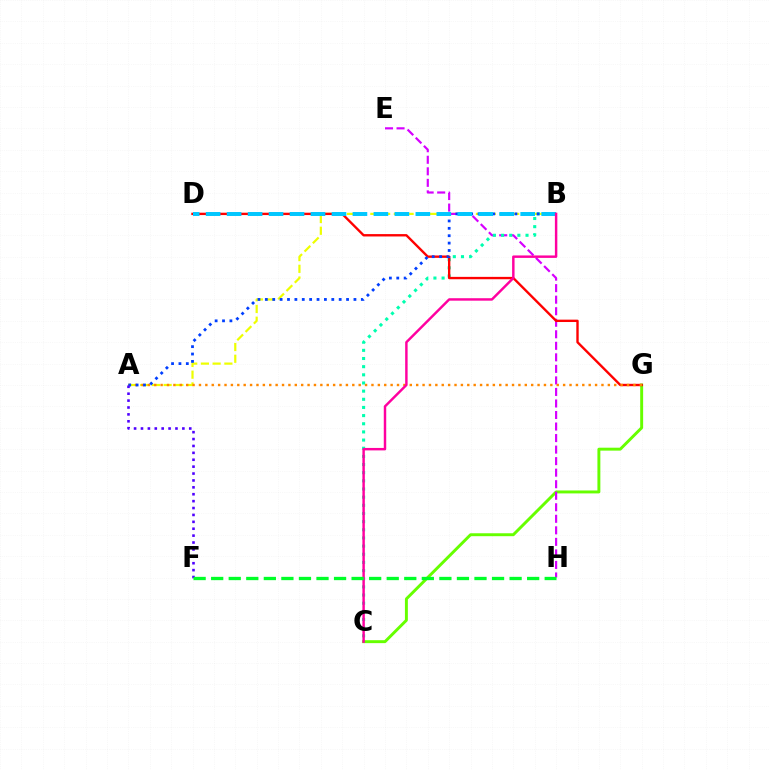{('C', 'G'): [{'color': '#66ff00', 'line_style': 'solid', 'thickness': 2.11}], ('A', 'B'): [{'color': '#eeff00', 'line_style': 'dashed', 'thickness': 1.59}, {'color': '#003fff', 'line_style': 'dotted', 'thickness': 2.01}], ('E', 'H'): [{'color': '#d600ff', 'line_style': 'dashed', 'thickness': 1.57}], ('B', 'C'): [{'color': '#00ffaf', 'line_style': 'dotted', 'thickness': 2.22}, {'color': '#ff00a0', 'line_style': 'solid', 'thickness': 1.77}], ('D', 'G'): [{'color': '#ff0000', 'line_style': 'solid', 'thickness': 1.71}], ('A', 'G'): [{'color': '#ff8800', 'line_style': 'dotted', 'thickness': 1.74}], ('B', 'D'): [{'color': '#00c7ff', 'line_style': 'dashed', 'thickness': 2.85}], ('A', 'F'): [{'color': '#4f00ff', 'line_style': 'dotted', 'thickness': 1.87}], ('F', 'H'): [{'color': '#00ff27', 'line_style': 'dashed', 'thickness': 2.38}]}